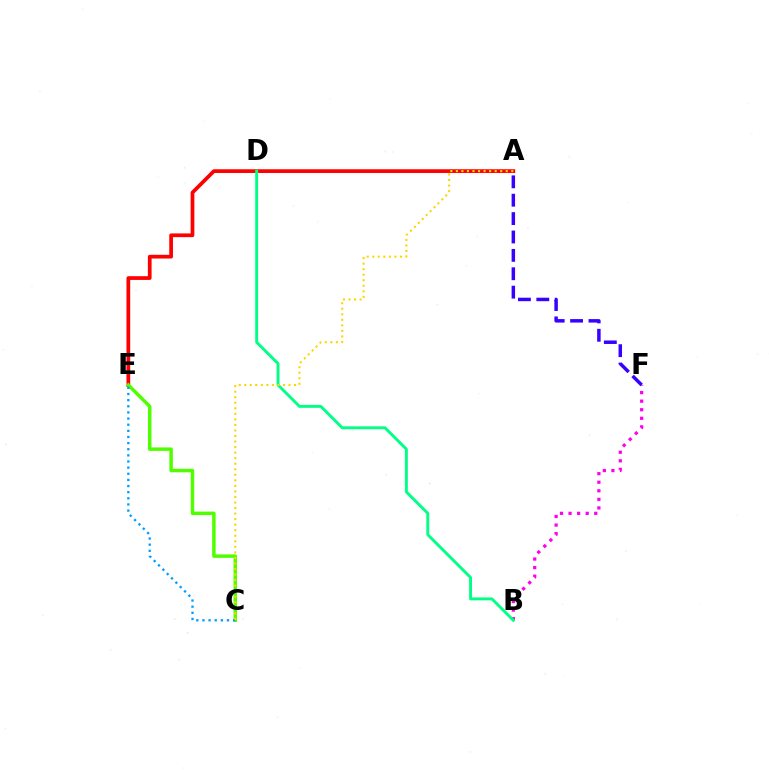{('A', 'E'): [{'color': '#ff0000', 'line_style': 'solid', 'thickness': 2.68}], ('B', 'F'): [{'color': '#ff00ed', 'line_style': 'dotted', 'thickness': 2.33}], ('B', 'D'): [{'color': '#00ff86', 'line_style': 'solid', 'thickness': 2.09}], ('C', 'E'): [{'color': '#4fff00', 'line_style': 'solid', 'thickness': 2.5}, {'color': '#009eff', 'line_style': 'dotted', 'thickness': 1.67}], ('A', 'F'): [{'color': '#3700ff', 'line_style': 'dashed', 'thickness': 2.5}], ('A', 'C'): [{'color': '#ffd500', 'line_style': 'dotted', 'thickness': 1.51}]}